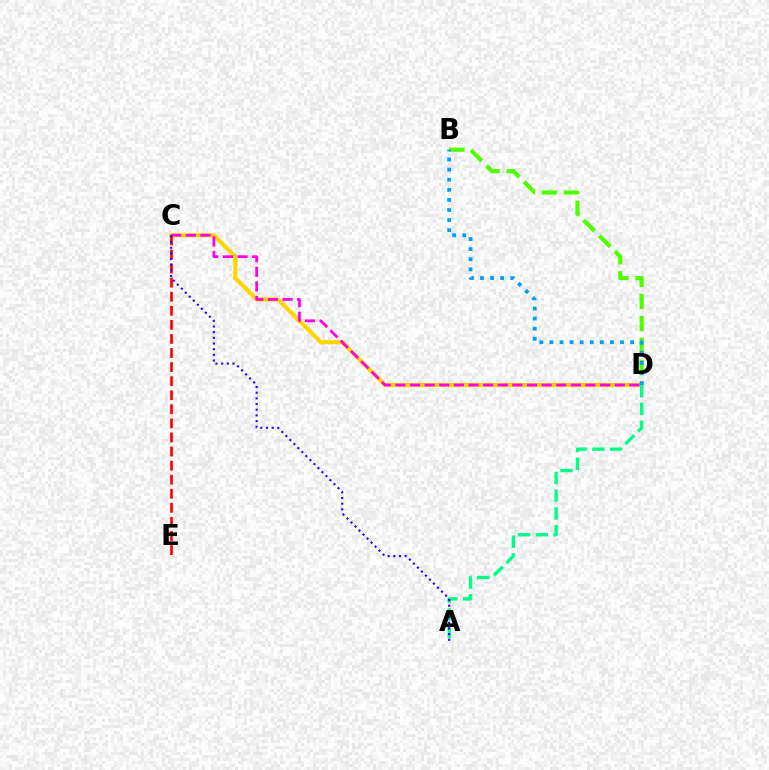{('C', 'D'): [{'color': '#ffd500', 'line_style': 'solid', 'thickness': 2.96}, {'color': '#ff00ed', 'line_style': 'dashed', 'thickness': 1.99}], ('C', 'E'): [{'color': '#ff0000', 'line_style': 'dashed', 'thickness': 1.91}], ('B', 'D'): [{'color': '#4fff00', 'line_style': 'dashed', 'thickness': 2.99}, {'color': '#009eff', 'line_style': 'dotted', 'thickness': 2.74}], ('A', 'D'): [{'color': '#00ff86', 'line_style': 'dashed', 'thickness': 2.41}], ('A', 'C'): [{'color': '#3700ff', 'line_style': 'dotted', 'thickness': 1.54}]}